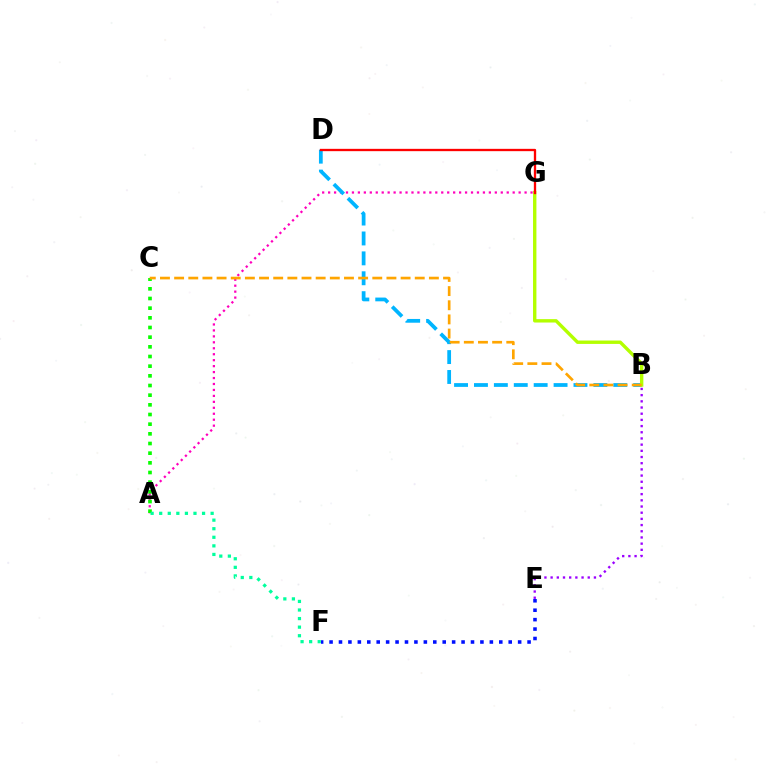{('A', 'G'): [{'color': '#ff00bd', 'line_style': 'dotted', 'thickness': 1.62}], ('E', 'F'): [{'color': '#0010ff', 'line_style': 'dotted', 'thickness': 2.56}], ('B', 'D'): [{'color': '#00b5ff', 'line_style': 'dashed', 'thickness': 2.7}], ('B', 'E'): [{'color': '#9b00ff', 'line_style': 'dotted', 'thickness': 1.68}], ('A', 'C'): [{'color': '#08ff00', 'line_style': 'dotted', 'thickness': 2.63}], ('B', 'G'): [{'color': '#b3ff00', 'line_style': 'solid', 'thickness': 2.44}], ('D', 'G'): [{'color': '#ff0000', 'line_style': 'solid', 'thickness': 1.67}], ('A', 'F'): [{'color': '#00ff9d', 'line_style': 'dotted', 'thickness': 2.33}], ('B', 'C'): [{'color': '#ffa500', 'line_style': 'dashed', 'thickness': 1.92}]}